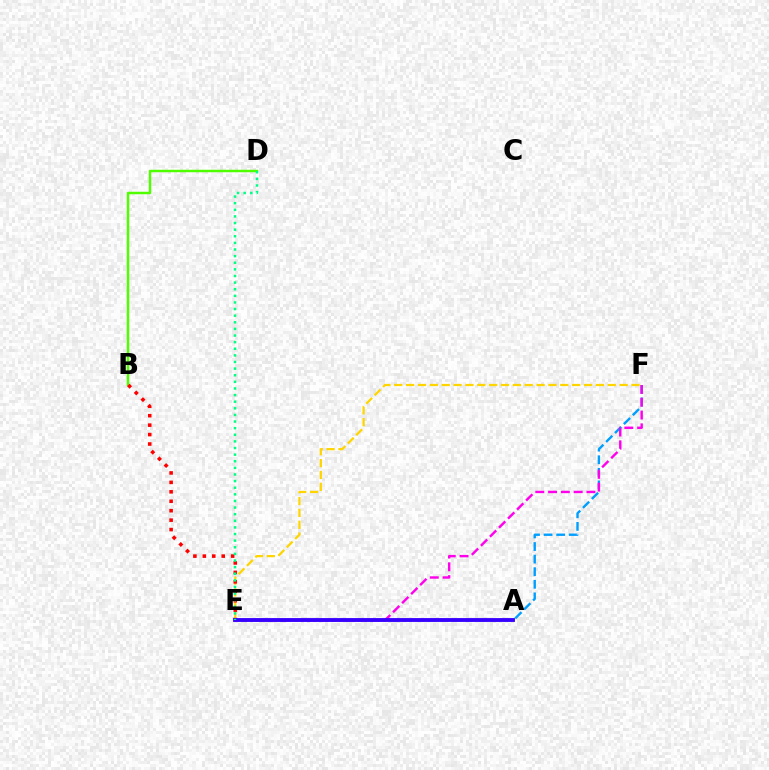{('E', 'F'): [{'color': '#009eff', 'line_style': 'dashed', 'thickness': 1.71}, {'color': '#ffd500', 'line_style': 'dashed', 'thickness': 1.61}, {'color': '#ff00ed', 'line_style': 'dashed', 'thickness': 1.74}], ('B', 'D'): [{'color': '#4fff00', 'line_style': 'solid', 'thickness': 1.77}], ('B', 'E'): [{'color': '#ff0000', 'line_style': 'dotted', 'thickness': 2.57}], ('A', 'E'): [{'color': '#3700ff', 'line_style': 'solid', 'thickness': 2.77}], ('D', 'E'): [{'color': '#00ff86', 'line_style': 'dotted', 'thickness': 1.8}]}